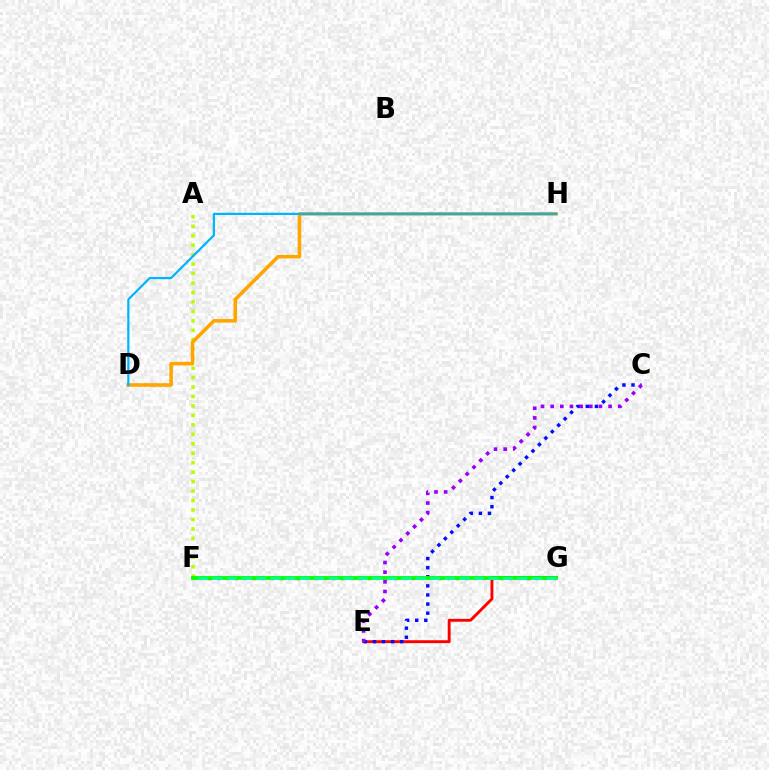{('E', 'G'): [{'color': '#ff0000', 'line_style': 'solid', 'thickness': 2.08}], ('A', 'F'): [{'color': '#b3ff00', 'line_style': 'dotted', 'thickness': 2.57}], ('F', 'G'): [{'color': '#ff00bd', 'line_style': 'dotted', 'thickness': 2.4}, {'color': '#08ff00', 'line_style': 'solid', 'thickness': 2.76}, {'color': '#00ff9d', 'line_style': 'dashed', 'thickness': 1.97}], ('C', 'E'): [{'color': '#0010ff', 'line_style': 'dotted', 'thickness': 2.47}, {'color': '#9b00ff', 'line_style': 'dotted', 'thickness': 2.62}], ('D', 'H'): [{'color': '#ffa500', 'line_style': 'solid', 'thickness': 2.56}, {'color': '#00b5ff', 'line_style': 'solid', 'thickness': 1.61}]}